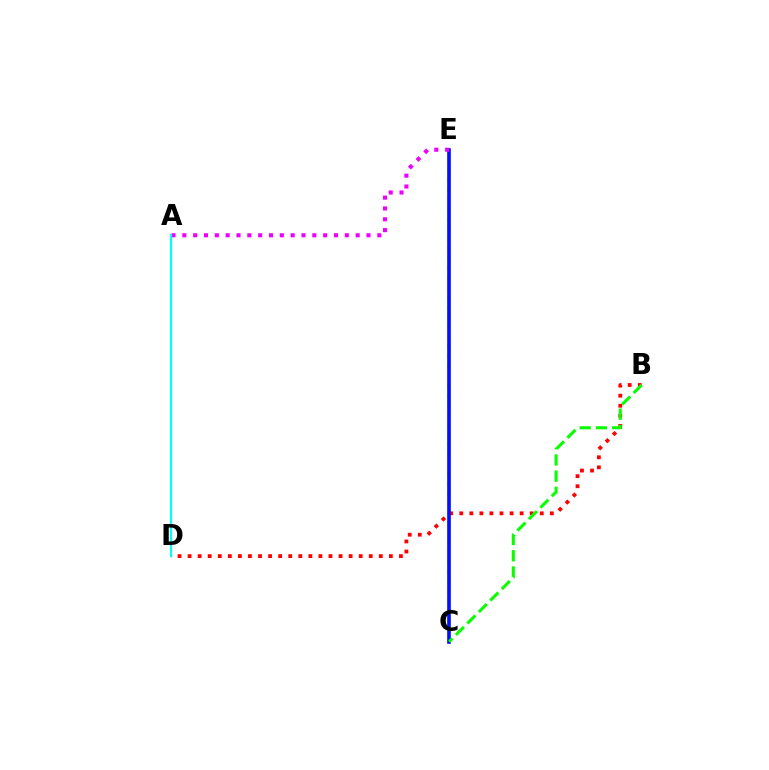{('C', 'E'): [{'color': '#fcf500', 'line_style': 'dotted', 'thickness': 2.66}, {'color': '#0010ff', 'line_style': 'solid', 'thickness': 2.62}], ('B', 'D'): [{'color': '#ff0000', 'line_style': 'dotted', 'thickness': 2.73}], ('B', 'C'): [{'color': '#08ff00', 'line_style': 'dashed', 'thickness': 2.2}], ('A', 'E'): [{'color': '#ee00ff', 'line_style': 'dotted', 'thickness': 2.94}], ('A', 'D'): [{'color': '#00fff6', 'line_style': 'solid', 'thickness': 1.55}]}